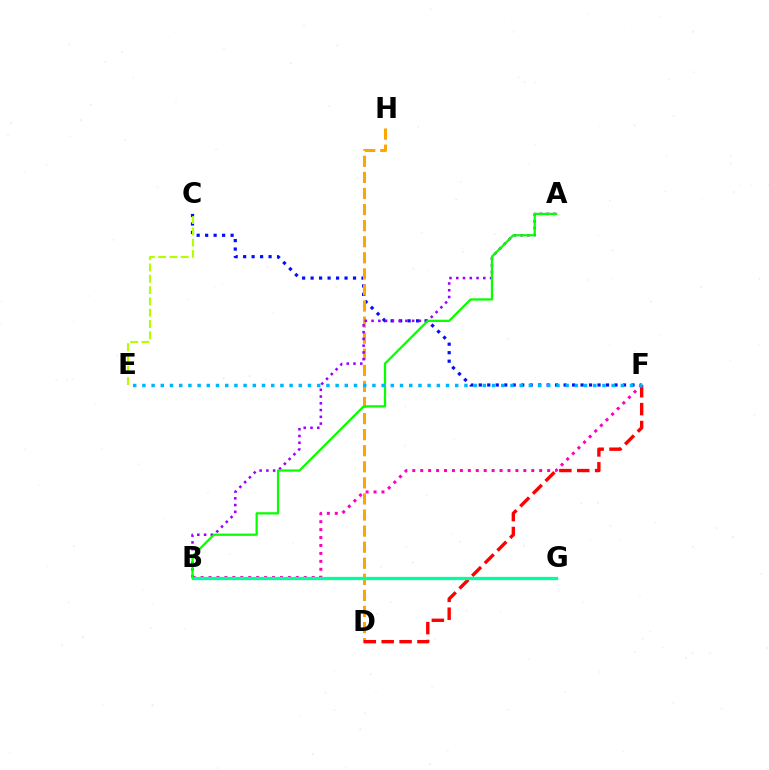{('C', 'F'): [{'color': '#0010ff', 'line_style': 'dotted', 'thickness': 2.3}], ('D', 'H'): [{'color': '#ffa500', 'line_style': 'dashed', 'thickness': 2.18}], ('D', 'F'): [{'color': '#ff0000', 'line_style': 'dashed', 'thickness': 2.43}], ('A', 'B'): [{'color': '#9b00ff', 'line_style': 'dotted', 'thickness': 1.84}, {'color': '#08ff00', 'line_style': 'solid', 'thickness': 1.63}], ('B', 'F'): [{'color': '#ff00bd', 'line_style': 'dotted', 'thickness': 2.16}], ('C', 'E'): [{'color': '#b3ff00', 'line_style': 'dashed', 'thickness': 1.54}], ('B', 'G'): [{'color': '#00ff9d', 'line_style': 'solid', 'thickness': 2.36}], ('E', 'F'): [{'color': '#00b5ff', 'line_style': 'dotted', 'thickness': 2.5}]}